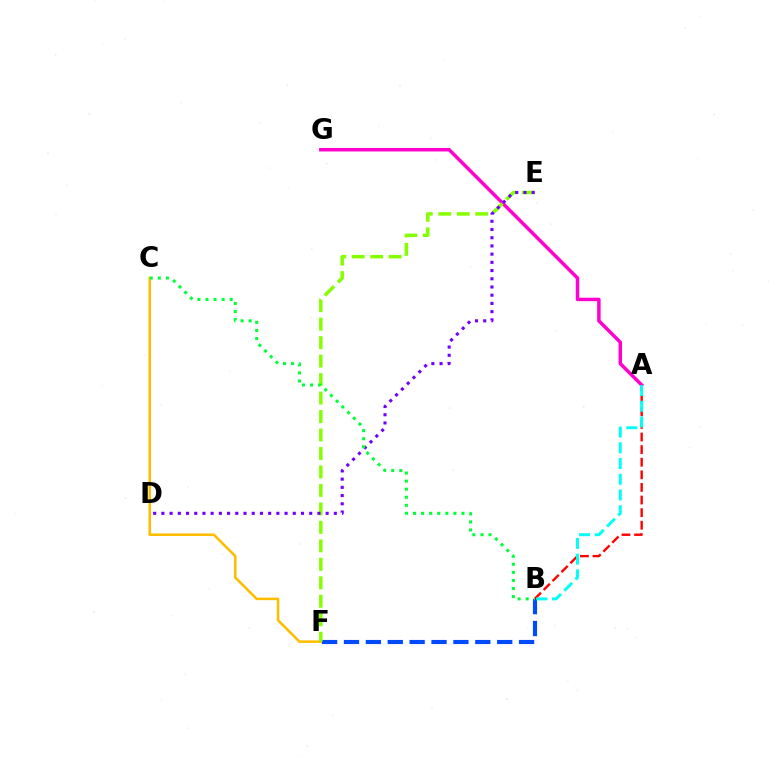{('C', 'F'): [{'color': '#ffbd00', 'line_style': 'solid', 'thickness': 1.84}], ('B', 'F'): [{'color': '#004bff', 'line_style': 'dashed', 'thickness': 2.97}], ('A', 'G'): [{'color': '#ff00cf', 'line_style': 'solid', 'thickness': 2.49}], ('E', 'F'): [{'color': '#84ff00', 'line_style': 'dashed', 'thickness': 2.51}], ('A', 'B'): [{'color': '#ff0000', 'line_style': 'dashed', 'thickness': 1.71}, {'color': '#00fff6', 'line_style': 'dashed', 'thickness': 2.14}], ('D', 'E'): [{'color': '#7200ff', 'line_style': 'dotted', 'thickness': 2.23}], ('B', 'C'): [{'color': '#00ff39', 'line_style': 'dotted', 'thickness': 2.19}]}